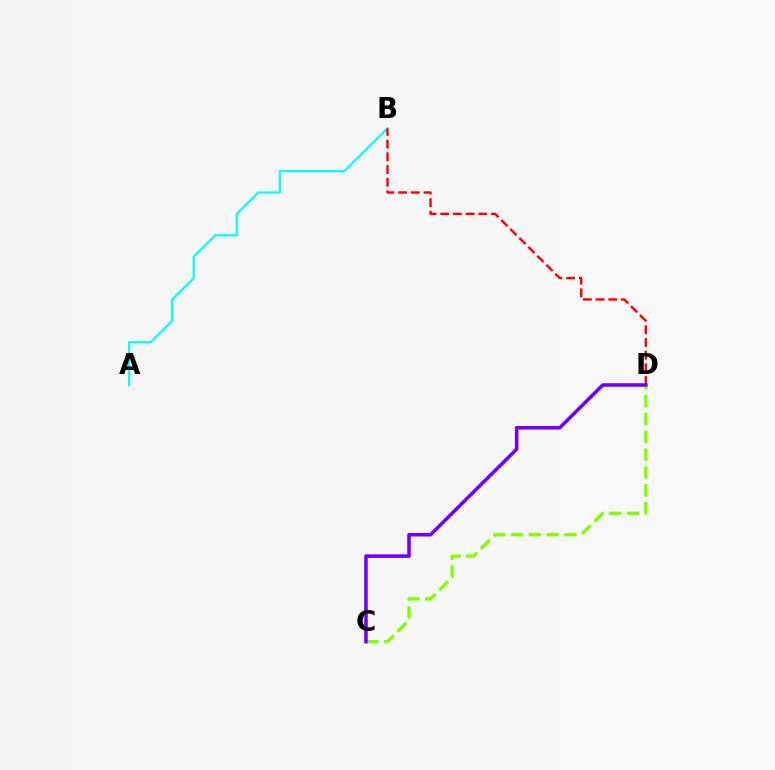{('C', 'D'): [{'color': '#84ff00', 'line_style': 'dashed', 'thickness': 2.42}, {'color': '#7200ff', 'line_style': 'solid', 'thickness': 2.56}], ('A', 'B'): [{'color': '#00fff6', 'line_style': 'solid', 'thickness': 1.57}], ('B', 'D'): [{'color': '#ff0000', 'line_style': 'dashed', 'thickness': 1.73}]}